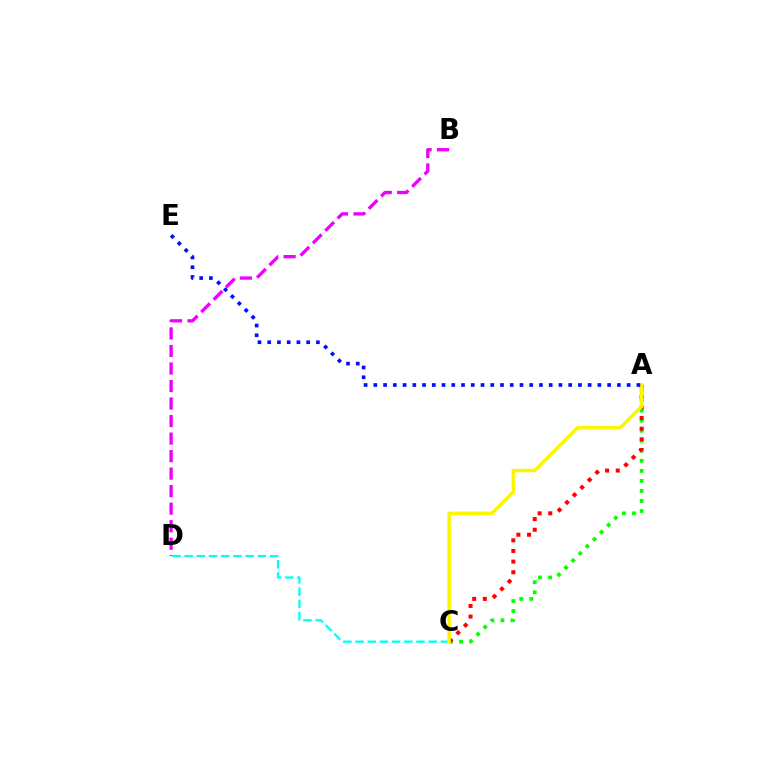{('B', 'D'): [{'color': '#ee00ff', 'line_style': 'dashed', 'thickness': 2.38}], ('A', 'C'): [{'color': '#08ff00', 'line_style': 'dotted', 'thickness': 2.73}, {'color': '#ff0000', 'line_style': 'dotted', 'thickness': 2.89}, {'color': '#fcf500', 'line_style': 'solid', 'thickness': 2.5}], ('C', 'D'): [{'color': '#00fff6', 'line_style': 'dashed', 'thickness': 1.66}], ('A', 'E'): [{'color': '#0010ff', 'line_style': 'dotted', 'thickness': 2.65}]}